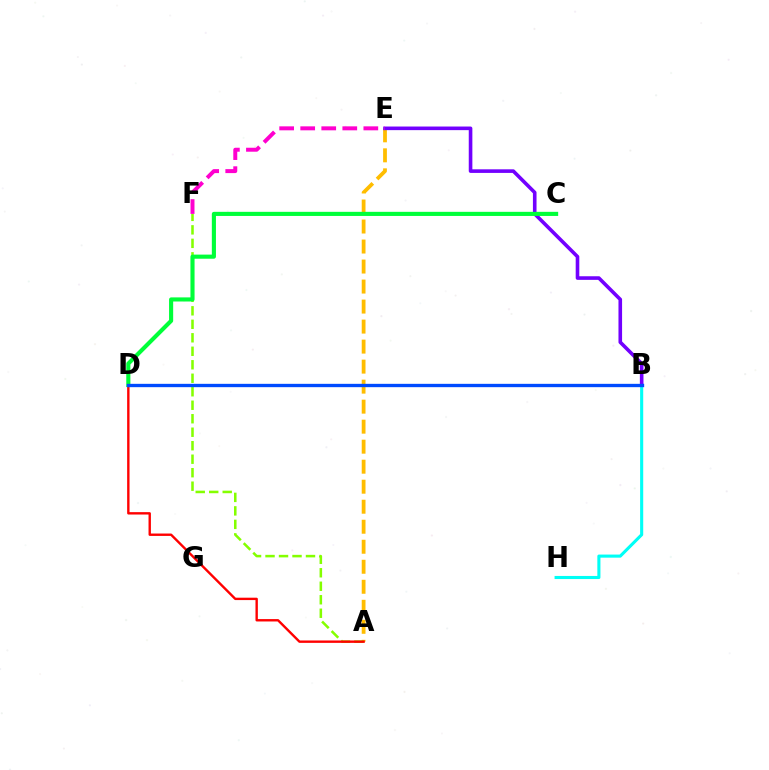{('A', 'E'): [{'color': '#ffbd00', 'line_style': 'dashed', 'thickness': 2.72}], ('B', 'H'): [{'color': '#00fff6', 'line_style': 'solid', 'thickness': 2.23}], ('A', 'F'): [{'color': '#84ff00', 'line_style': 'dashed', 'thickness': 1.83}], ('B', 'E'): [{'color': '#7200ff', 'line_style': 'solid', 'thickness': 2.6}], ('A', 'D'): [{'color': '#ff0000', 'line_style': 'solid', 'thickness': 1.72}], ('C', 'D'): [{'color': '#00ff39', 'line_style': 'solid', 'thickness': 2.96}], ('B', 'D'): [{'color': '#004bff', 'line_style': 'solid', 'thickness': 2.4}], ('E', 'F'): [{'color': '#ff00cf', 'line_style': 'dashed', 'thickness': 2.86}]}